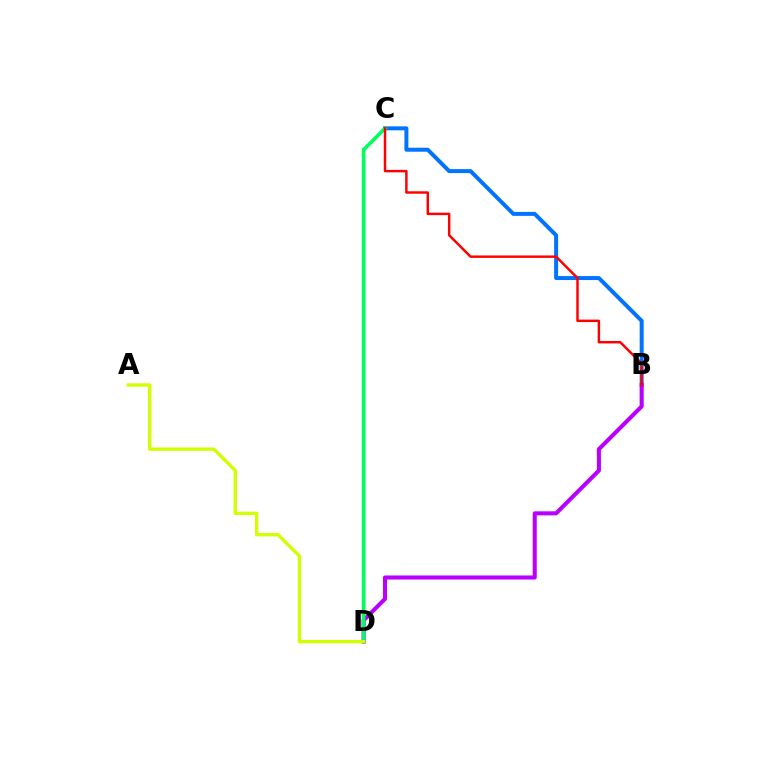{('B', 'C'): [{'color': '#0074ff', 'line_style': 'solid', 'thickness': 2.87}, {'color': '#ff0000', 'line_style': 'solid', 'thickness': 1.77}], ('B', 'D'): [{'color': '#b900ff', 'line_style': 'solid', 'thickness': 2.93}], ('C', 'D'): [{'color': '#00ff5c', 'line_style': 'solid', 'thickness': 2.61}], ('A', 'D'): [{'color': '#d1ff00', 'line_style': 'solid', 'thickness': 2.4}]}